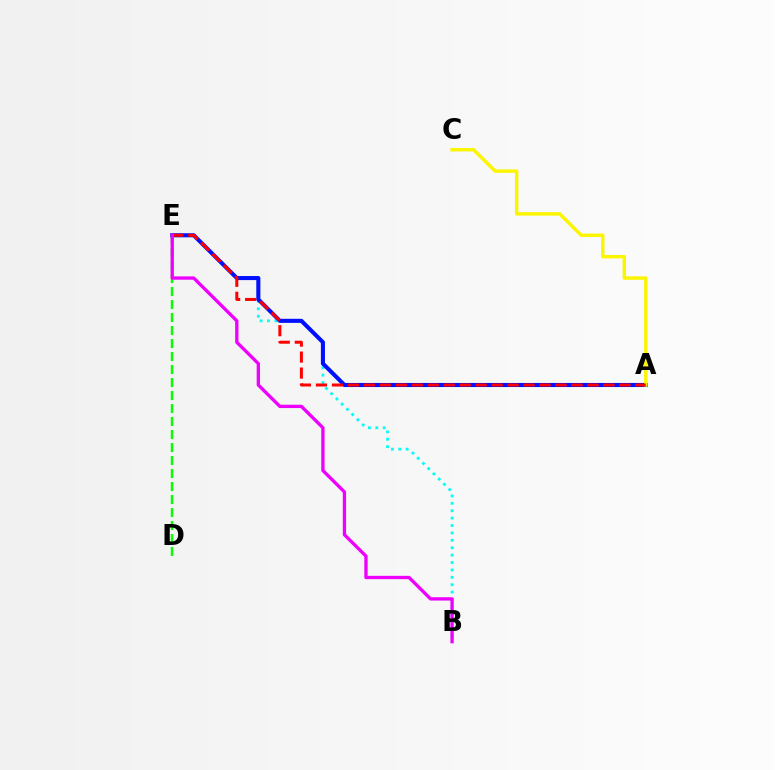{('B', 'E'): [{'color': '#00fff6', 'line_style': 'dotted', 'thickness': 2.01}, {'color': '#ee00ff', 'line_style': 'solid', 'thickness': 2.39}], ('A', 'E'): [{'color': '#0010ff', 'line_style': 'solid', 'thickness': 2.93}, {'color': '#ff0000', 'line_style': 'dashed', 'thickness': 2.17}], ('A', 'C'): [{'color': '#fcf500', 'line_style': 'solid', 'thickness': 2.48}], ('D', 'E'): [{'color': '#08ff00', 'line_style': 'dashed', 'thickness': 1.77}]}